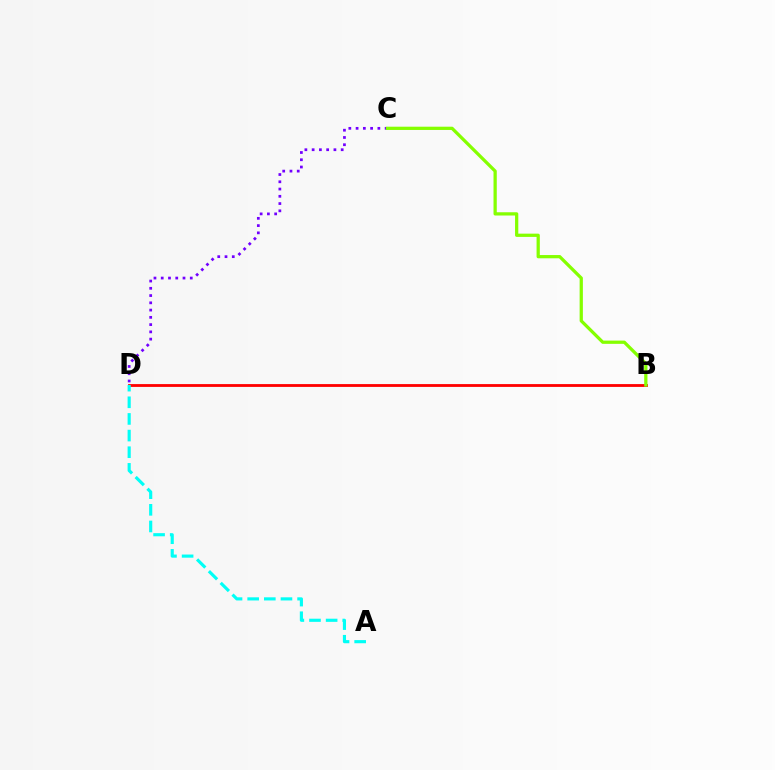{('C', 'D'): [{'color': '#7200ff', 'line_style': 'dotted', 'thickness': 1.97}], ('B', 'D'): [{'color': '#ff0000', 'line_style': 'solid', 'thickness': 2.03}], ('B', 'C'): [{'color': '#84ff00', 'line_style': 'solid', 'thickness': 2.34}], ('A', 'D'): [{'color': '#00fff6', 'line_style': 'dashed', 'thickness': 2.26}]}